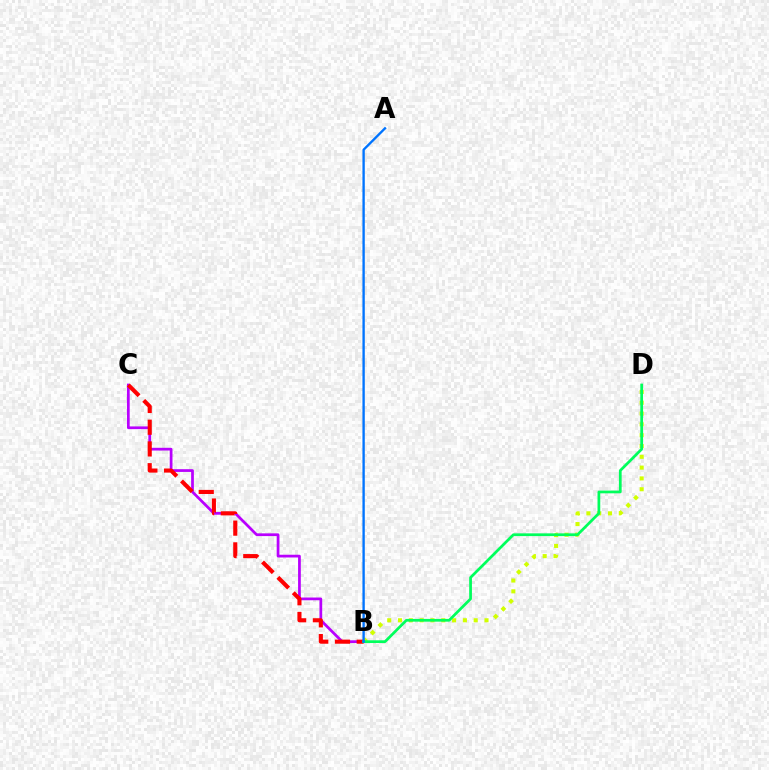{('B', 'D'): [{'color': '#d1ff00', 'line_style': 'dotted', 'thickness': 2.94}, {'color': '#00ff5c', 'line_style': 'solid', 'thickness': 1.97}], ('B', 'C'): [{'color': '#b900ff', 'line_style': 'solid', 'thickness': 1.97}, {'color': '#ff0000', 'line_style': 'dashed', 'thickness': 2.95}], ('A', 'B'): [{'color': '#0074ff', 'line_style': 'solid', 'thickness': 1.7}]}